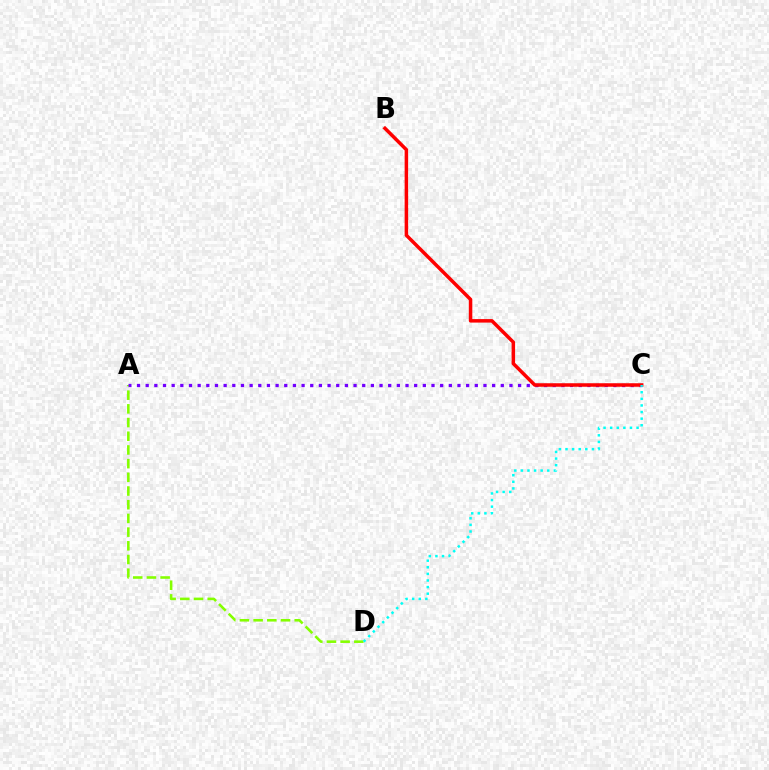{('A', 'D'): [{'color': '#84ff00', 'line_style': 'dashed', 'thickness': 1.86}], ('A', 'C'): [{'color': '#7200ff', 'line_style': 'dotted', 'thickness': 2.35}], ('B', 'C'): [{'color': '#ff0000', 'line_style': 'solid', 'thickness': 2.52}], ('C', 'D'): [{'color': '#00fff6', 'line_style': 'dotted', 'thickness': 1.79}]}